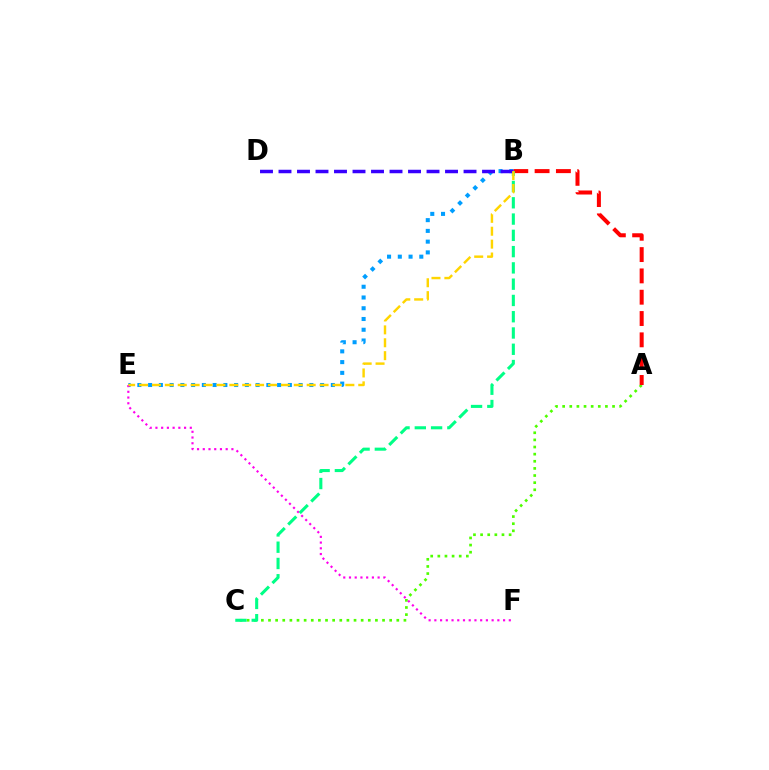{('A', 'C'): [{'color': '#4fff00', 'line_style': 'dotted', 'thickness': 1.94}], ('A', 'B'): [{'color': '#ff0000', 'line_style': 'dashed', 'thickness': 2.9}], ('B', 'E'): [{'color': '#009eff', 'line_style': 'dotted', 'thickness': 2.92}, {'color': '#ffd500', 'line_style': 'dashed', 'thickness': 1.75}], ('E', 'F'): [{'color': '#ff00ed', 'line_style': 'dotted', 'thickness': 1.56}], ('B', 'C'): [{'color': '#00ff86', 'line_style': 'dashed', 'thickness': 2.21}], ('B', 'D'): [{'color': '#3700ff', 'line_style': 'dashed', 'thickness': 2.51}]}